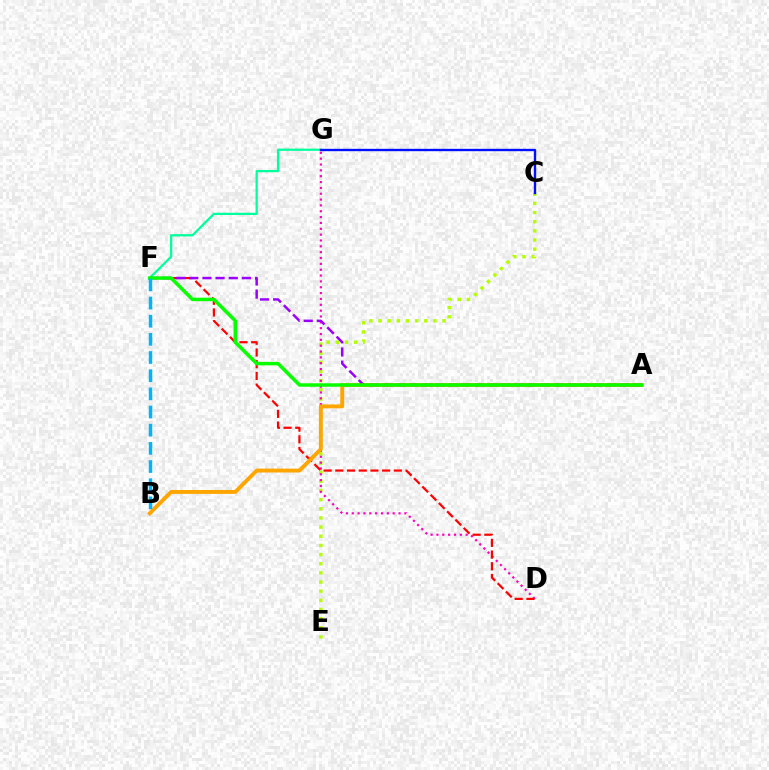{('C', 'E'): [{'color': '#b3ff00', 'line_style': 'dotted', 'thickness': 2.49}], ('D', 'G'): [{'color': '#ff00bd', 'line_style': 'dotted', 'thickness': 1.59}], ('D', 'F'): [{'color': '#ff0000', 'line_style': 'dashed', 'thickness': 1.59}], ('F', 'G'): [{'color': '#00ff9d', 'line_style': 'solid', 'thickness': 1.62}], ('A', 'B'): [{'color': '#ffa500', 'line_style': 'solid', 'thickness': 2.79}], ('A', 'F'): [{'color': '#9b00ff', 'line_style': 'dashed', 'thickness': 1.79}, {'color': '#08ff00', 'line_style': 'solid', 'thickness': 2.5}], ('B', 'F'): [{'color': '#00b5ff', 'line_style': 'dashed', 'thickness': 2.47}], ('C', 'G'): [{'color': '#0010ff', 'line_style': 'solid', 'thickness': 1.7}]}